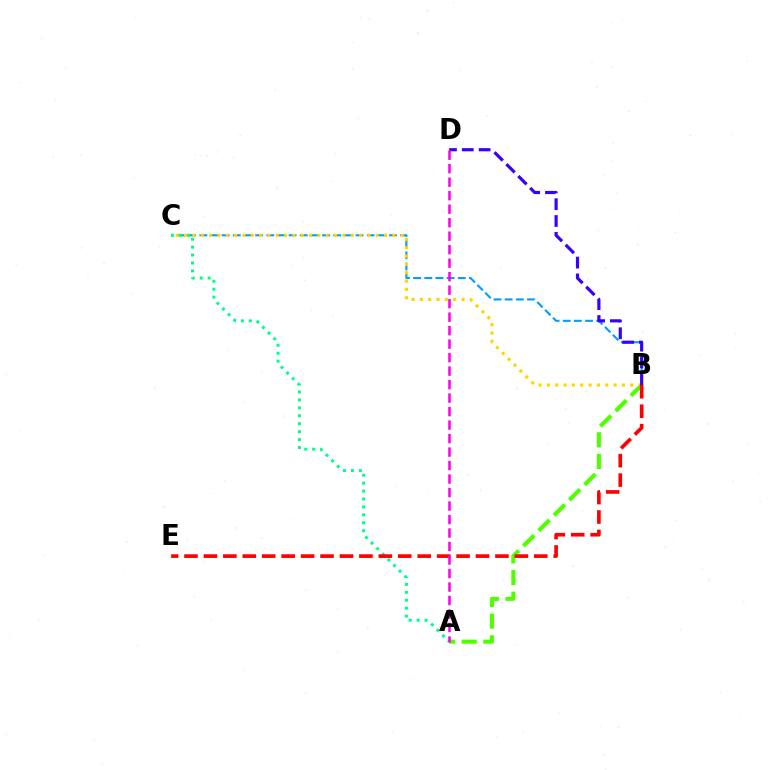{('B', 'C'): [{'color': '#009eff', 'line_style': 'dashed', 'thickness': 1.52}, {'color': '#ffd500', 'line_style': 'dotted', 'thickness': 2.26}], ('A', 'B'): [{'color': '#4fff00', 'line_style': 'dashed', 'thickness': 2.94}], ('A', 'C'): [{'color': '#00ff86', 'line_style': 'dotted', 'thickness': 2.16}], ('B', 'D'): [{'color': '#3700ff', 'line_style': 'dashed', 'thickness': 2.28}], ('B', 'E'): [{'color': '#ff0000', 'line_style': 'dashed', 'thickness': 2.64}], ('A', 'D'): [{'color': '#ff00ed', 'line_style': 'dashed', 'thickness': 1.83}]}